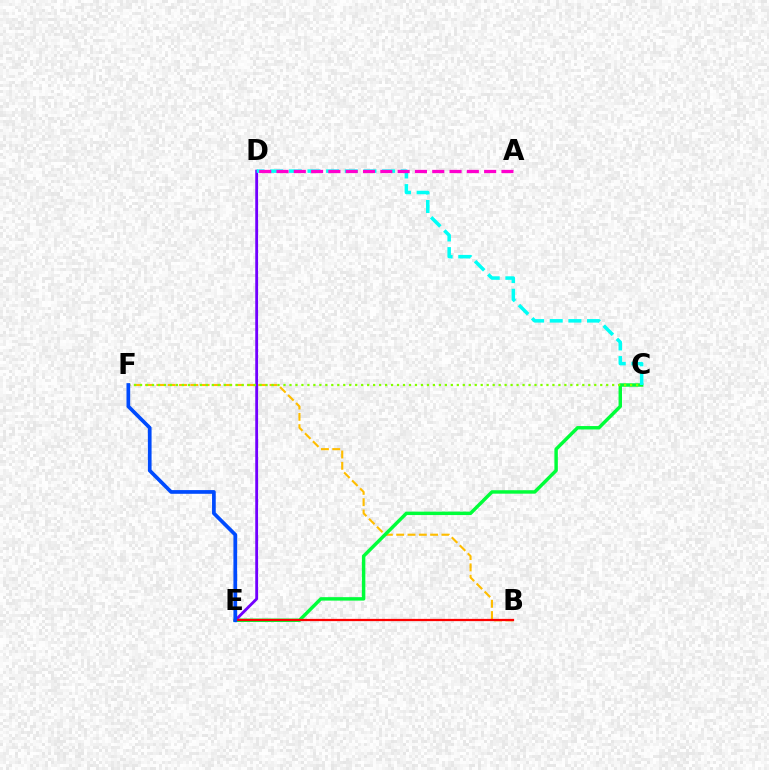{('B', 'F'): [{'color': '#ffbd00', 'line_style': 'dashed', 'thickness': 1.54}], ('C', 'E'): [{'color': '#00ff39', 'line_style': 'solid', 'thickness': 2.48}], ('D', 'E'): [{'color': '#7200ff', 'line_style': 'solid', 'thickness': 2.04}], ('C', 'F'): [{'color': '#84ff00', 'line_style': 'dotted', 'thickness': 1.62}], ('C', 'D'): [{'color': '#00fff6', 'line_style': 'dashed', 'thickness': 2.53}], ('B', 'E'): [{'color': '#ff0000', 'line_style': 'solid', 'thickness': 1.62}], ('A', 'D'): [{'color': '#ff00cf', 'line_style': 'dashed', 'thickness': 2.35}], ('E', 'F'): [{'color': '#004bff', 'line_style': 'solid', 'thickness': 2.67}]}